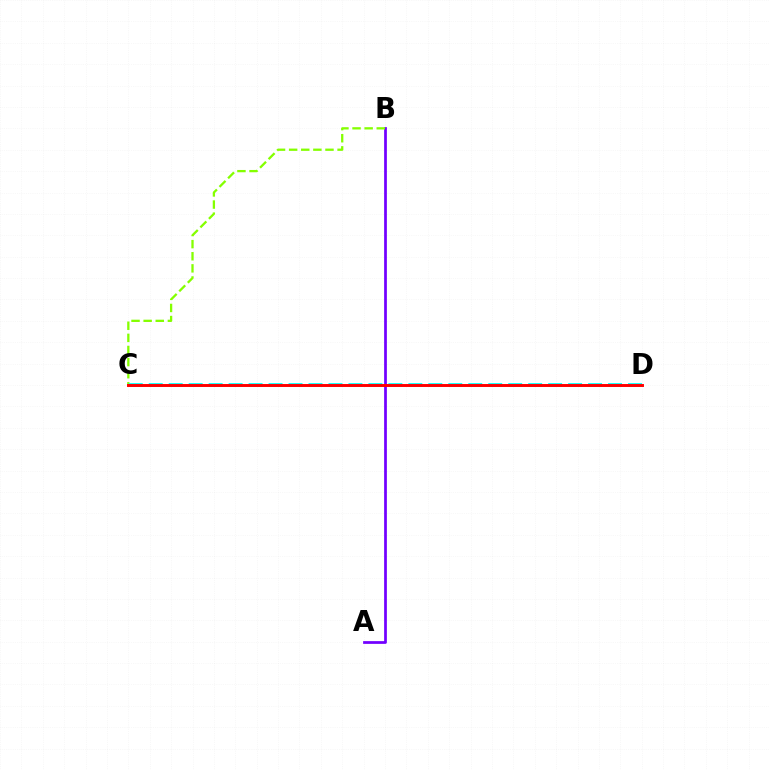{('A', 'B'): [{'color': '#7200ff', 'line_style': 'solid', 'thickness': 1.97}], ('B', 'C'): [{'color': '#84ff00', 'line_style': 'dashed', 'thickness': 1.65}], ('C', 'D'): [{'color': '#00fff6', 'line_style': 'dashed', 'thickness': 2.71}, {'color': '#ff0000', 'line_style': 'solid', 'thickness': 2.11}]}